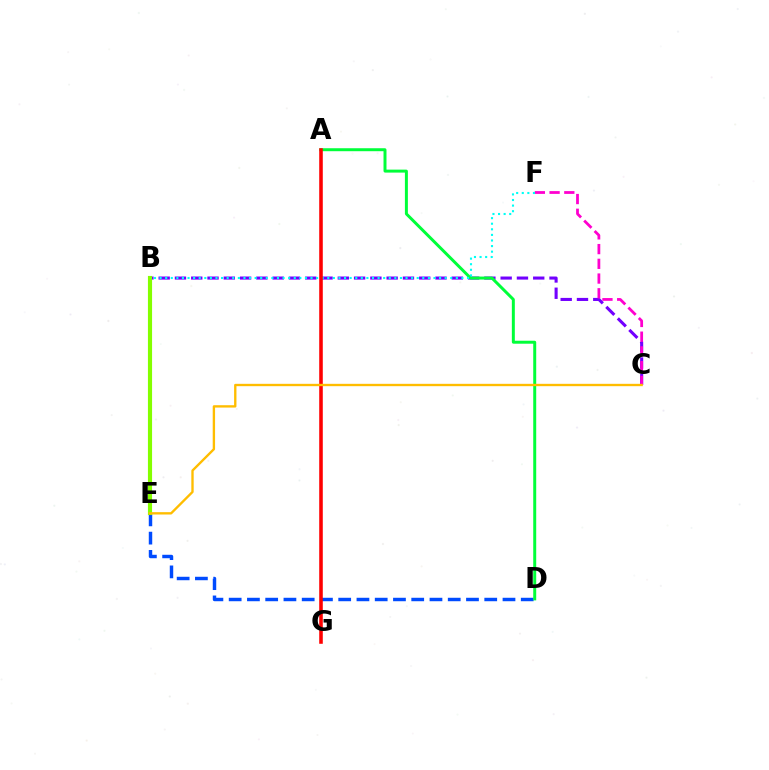{('B', 'C'): [{'color': '#7200ff', 'line_style': 'dashed', 'thickness': 2.21}], ('D', 'E'): [{'color': '#004bff', 'line_style': 'dashed', 'thickness': 2.48}], ('C', 'F'): [{'color': '#ff00cf', 'line_style': 'dashed', 'thickness': 2.0}], ('A', 'D'): [{'color': '#00ff39', 'line_style': 'solid', 'thickness': 2.14}], ('B', 'F'): [{'color': '#00fff6', 'line_style': 'dotted', 'thickness': 1.52}], ('B', 'E'): [{'color': '#84ff00', 'line_style': 'solid', 'thickness': 2.98}], ('A', 'G'): [{'color': '#ff0000', 'line_style': 'solid', 'thickness': 2.57}], ('C', 'E'): [{'color': '#ffbd00', 'line_style': 'solid', 'thickness': 1.69}]}